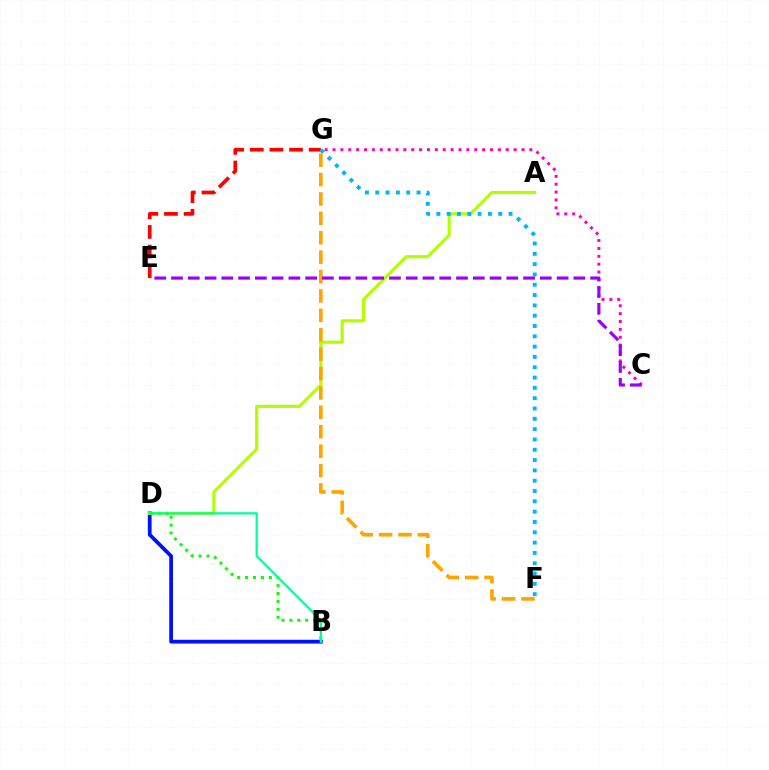{('B', 'D'): [{'color': '#0010ff', 'line_style': 'solid', 'thickness': 2.71}, {'color': '#08ff00', 'line_style': 'dotted', 'thickness': 2.15}, {'color': '#00ff9d', 'line_style': 'solid', 'thickness': 1.62}], ('A', 'D'): [{'color': '#b3ff00', 'line_style': 'solid', 'thickness': 2.28}], ('F', 'G'): [{'color': '#ffa500', 'line_style': 'dashed', 'thickness': 2.64}, {'color': '#00b5ff', 'line_style': 'dotted', 'thickness': 2.8}], ('E', 'G'): [{'color': '#ff0000', 'line_style': 'dashed', 'thickness': 2.67}], ('C', 'G'): [{'color': '#ff00bd', 'line_style': 'dotted', 'thickness': 2.14}], ('C', 'E'): [{'color': '#9b00ff', 'line_style': 'dashed', 'thickness': 2.28}]}